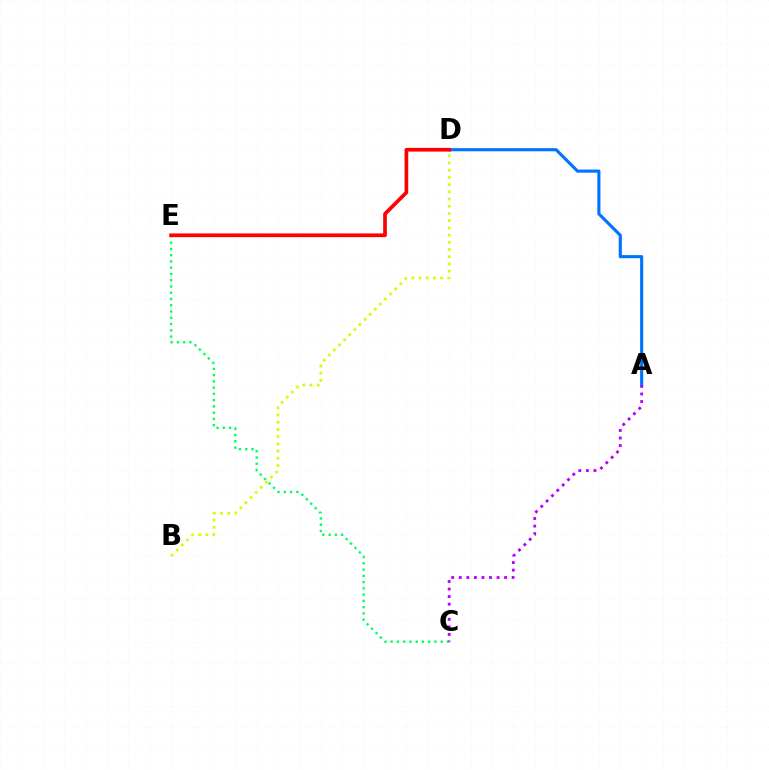{('A', 'D'): [{'color': '#0074ff', 'line_style': 'solid', 'thickness': 2.25}], ('B', 'D'): [{'color': '#d1ff00', 'line_style': 'dotted', 'thickness': 1.96}], ('C', 'E'): [{'color': '#00ff5c', 'line_style': 'dotted', 'thickness': 1.7}], ('D', 'E'): [{'color': '#ff0000', 'line_style': 'solid', 'thickness': 2.66}], ('A', 'C'): [{'color': '#b900ff', 'line_style': 'dotted', 'thickness': 2.05}]}